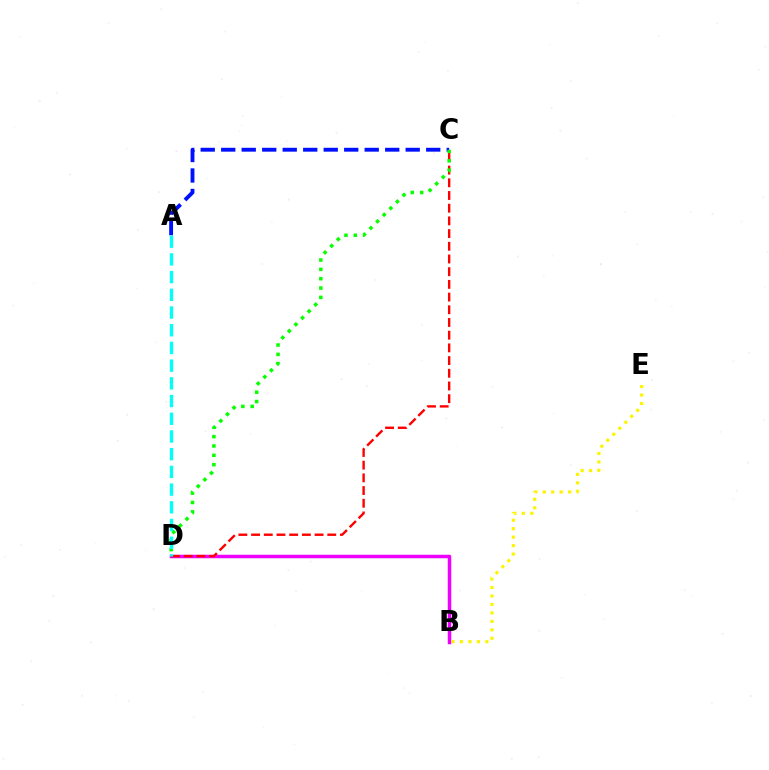{('A', 'C'): [{'color': '#0010ff', 'line_style': 'dashed', 'thickness': 2.78}], ('B', 'D'): [{'color': '#ee00ff', 'line_style': 'solid', 'thickness': 2.51}], ('C', 'D'): [{'color': '#ff0000', 'line_style': 'dashed', 'thickness': 1.73}, {'color': '#08ff00', 'line_style': 'dotted', 'thickness': 2.54}], ('B', 'E'): [{'color': '#fcf500', 'line_style': 'dotted', 'thickness': 2.3}], ('A', 'D'): [{'color': '#00fff6', 'line_style': 'dashed', 'thickness': 2.41}]}